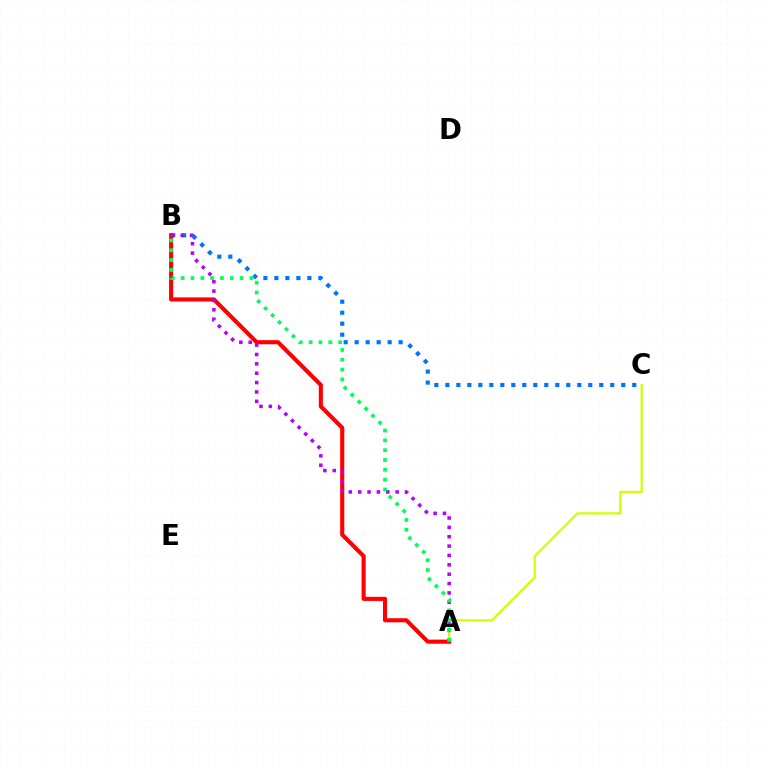{('A', 'C'): [{'color': '#d1ff00', 'line_style': 'solid', 'thickness': 1.61}], ('B', 'C'): [{'color': '#0074ff', 'line_style': 'dotted', 'thickness': 2.99}], ('A', 'B'): [{'color': '#ff0000', 'line_style': 'solid', 'thickness': 2.95}, {'color': '#b900ff', 'line_style': 'dotted', 'thickness': 2.54}, {'color': '#00ff5c', 'line_style': 'dotted', 'thickness': 2.67}]}